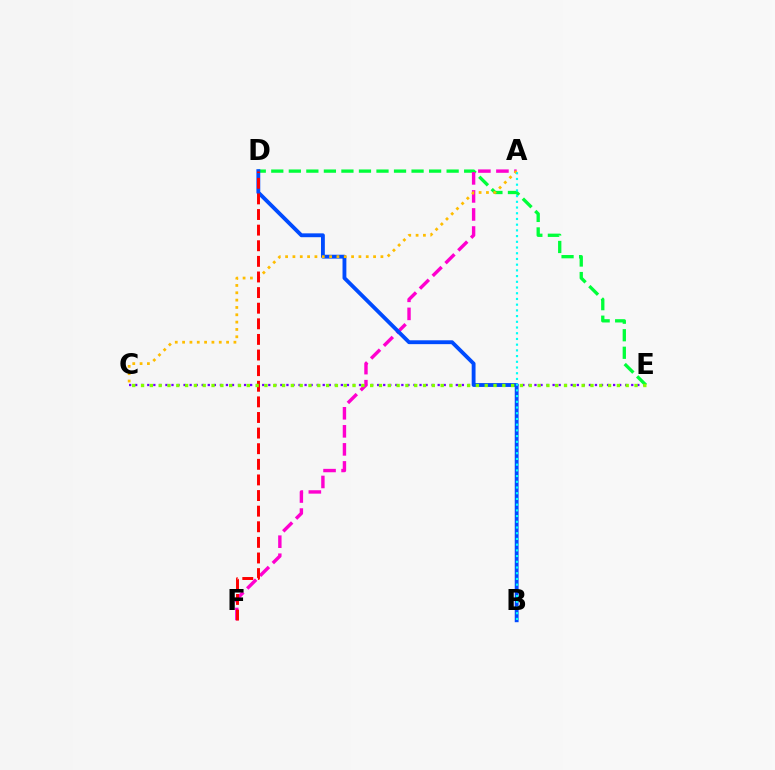{('C', 'E'): [{'color': '#7200ff', 'line_style': 'dotted', 'thickness': 1.64}, {'color': '#84ff00', 'line_style': 'dotted', 'thickness': 2.39}], ('D', 'E'): [{'color': '#00ff39', 'line_style': 'dashed', 'thickness': 2.38}], ('A', 'F'): [{'color': '#ff00cf', 'line_style': 'dashed', 'thickness': 2.45}], ('B', 'D'): [{'color': '#004bff', 'line_style': 'solid', 'thickness': 2.77}], ('A', 'C'): [{'color': '#ffbd00', 'line_style': 'dotted', 'thickness': 1.99}], ('A', 'B'): [{'color': '#00fff6', 'line_style': 'dotted', 'thickness': 1.55}], ('D', 'F'): [{'color': '#ff0000', 'line_style': 'dashed', 'thickness': 2.12}]}